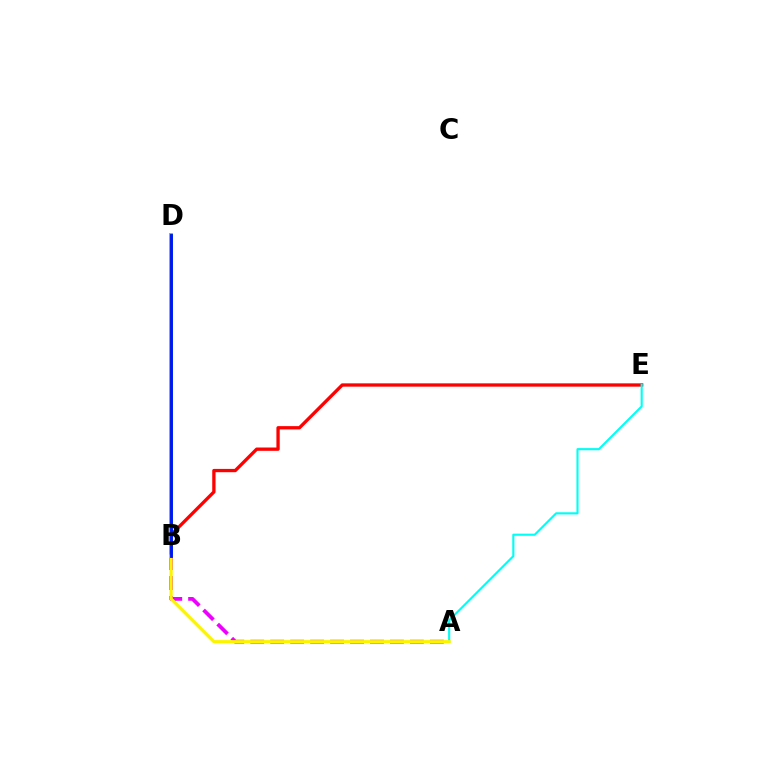{('B', 'E'): [{'color': '#ff0000', 'line_style': 'solid', 'thickness': 2.38}], ('A', 'E'): [{'color': '#00fff6', 'line_style': 'solid', 'thickness': 1.53}], ('A', 'B'): [{'color': '#ee00ff', 'line_style': 'dashed', 'thickness': 2.71}, {'color': '#fcf500', 'line_style': 'solid', 'thickness': 2.27}], ('B', 'D'): [{'color': '#08ff00', 'line_style': 'solid', 'thickness': 2.76}, {'color': '#0010ff', 'line_style': 'solid', 'thickness': 2.07}]}